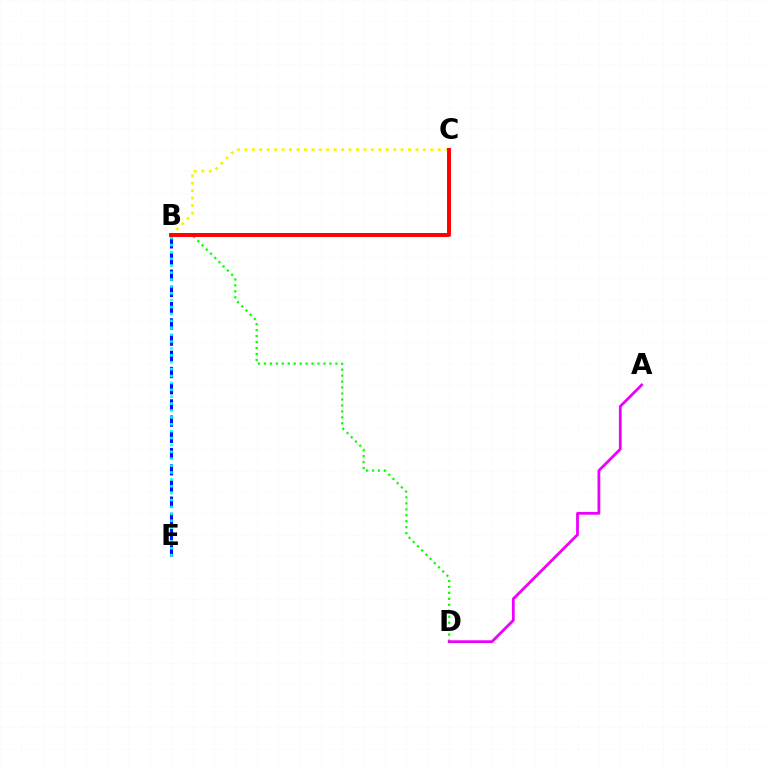{('B', 'C'): [{'color': '#fcf500', 'line_style': 'dotted', 'thickness': 2.02}, {'color': '#ff0000', 'line_style': 'solid', 'thickness': 2.84}], ('B', 'E'): [{'color': '#0010ff', 'line_style': 'dashed', 'thickness': 2.2}, {'color': '#00fff6', 'line_style': 'dotted', 'thickness': 1.87}], ('B', 'D'): [{'color': '#08ff00', 'line_style': 'dotted', 'thickness': 1.62}], ('A', 'D'): [{'color': '#ee00ff', 'line_style': 'solid', 'thickness': 2.0}]}